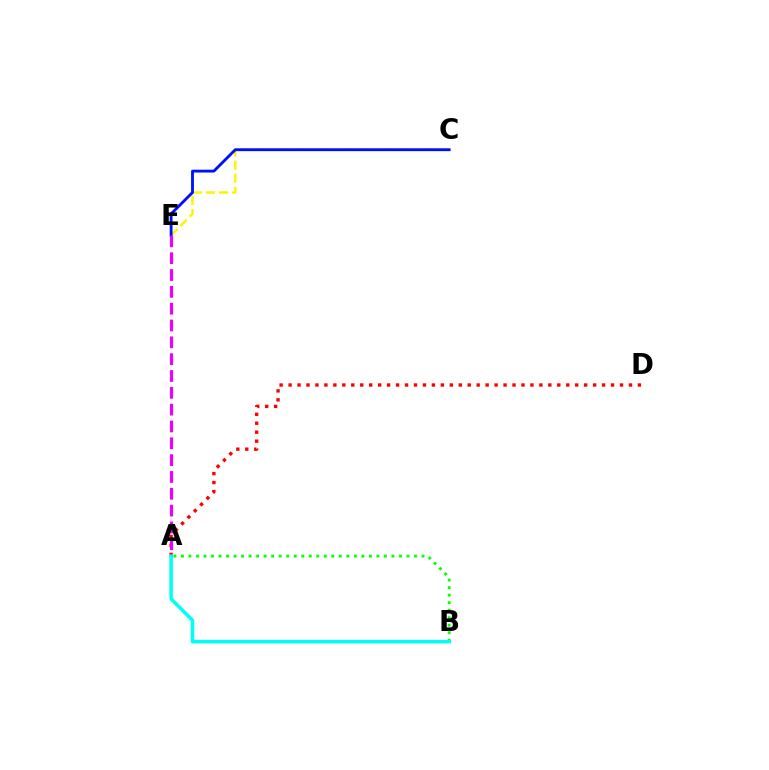{('A', 'D'): [{'color': '#ff0000', 'line_style': 'dotted', 'thickness': 2.43}], ('C', 'E'): [{'color': '#fcf500', 'line_style': 'dashed', 'thickness': 1.77}, {'color': '#0010ff', 'line_style': 'solid', 'thickness': 2.06}], ('A', 'B'): [{'color': '#08ff00', 'line_style': 'dotted', 'thickness': 2.04}, {'color': '#00fff6', 'line_style': 'solid', 'thickness': 2.54}], ('A', 'E'): [{'color': '#ee00ff', 'line_style': 'dashed', 'thickness': 2.29}]}